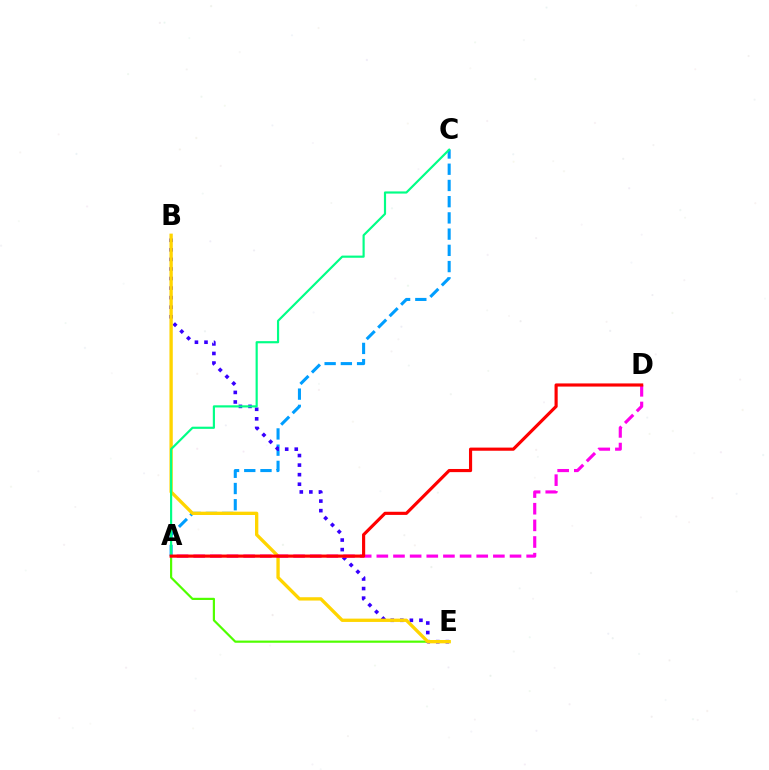{('A', 'C'): [{'color': '#009eff', 'line_style': 'dashed', 'thickness': 2.2}, {'color': '#00ff86', 'line_style': 'solid', 'thickness': 1.56}], ('A', 'E'): [{'color': '#4fff00', 'line_style': 'solid', 'thickness': 1.58}], ('B', 'E'): [{'color': '#3700ff', 'line_style': 'dotted', 'thickness': 2.6}, {'color': '#ffd500', 'line_style': 'solid', 'thickness': 2.39}], ('A', 'D'): [{'color': '#ff00ed', 'line_style': 'dashed', 'thickness': 2.26}, {'color': '#ff0000', 'line_style': 'solid', 'thickness': 2.27}]}